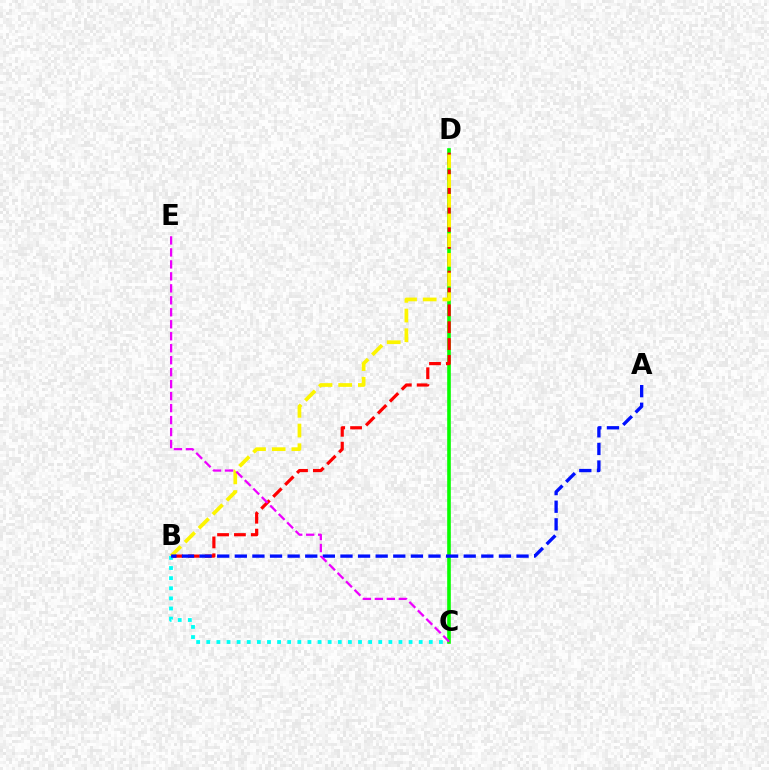{('C', 'D'): [{'color': '#08ff00', 'line_style': 'solid', 'thickness': 2.6}], ('B', 'D'): [{'color': '#ff0000', 'line_style': 'dashed', 'thickness': 2.29}, {'color': '#fcf500', 'line_style': 'dashed', 'thickness': 2.67}], ('B', 'C'): [{'color': '#00fff6', 'line_style': 'dotted', 'thickness': 2.75}], ('A', 'B'): [{'color': '#0010ff', 'line_style': 'dashed', 'thickness': 2.39}], ('C', 'E'): [{'color': '#ee00ff', 'line_style': 'dashed', 'thickness': 1.63}]}